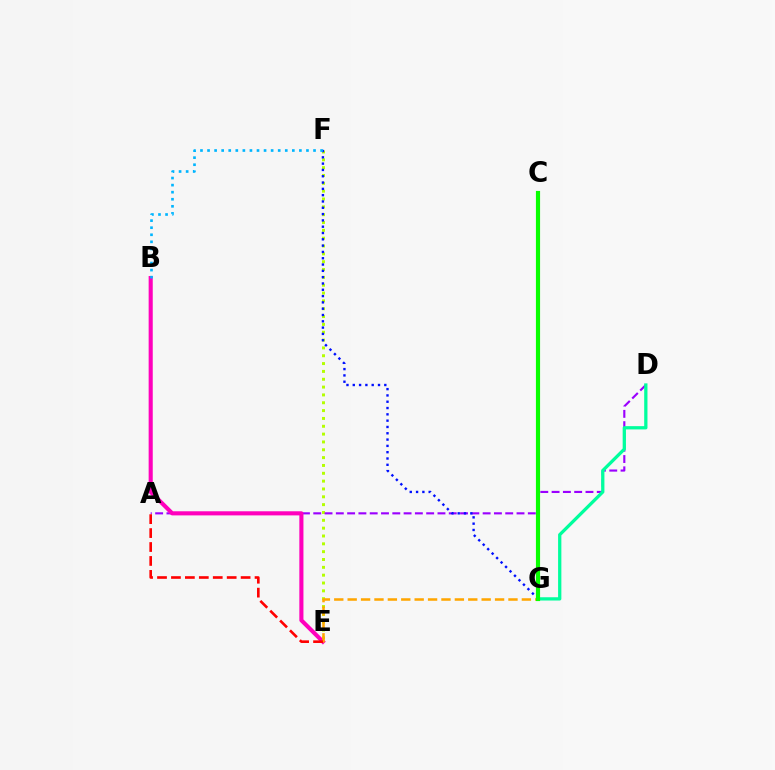{('E', 'F'): [{'color': '#b3ff00', 'line_style': 'dotted', 'thickness': 2.13}], ('A', 'D'): [{'color': '#9b00ff', 'line_style': 'dashed', 'thickness': 1.53}], ('F', 'G'): [{'color': '#0010ff', 'line_style': 'dotted', 'thickness': 1.71}], ('B', 'E'): [{'color': '#ff00bd', 'line_style': 'solid', 'thickness': 2.95}], ('E', 'G'): [{'color': '#ffa500', 'line_style': 'dashed', 'thickness': 1.82}], ('A', 'E'): [{'color': '#ff0000', 'line_style': 'dashed', 'thickness': 1.89}], ('B', 'F'): [{'color': '#00b5ff', 'line_style': 'dotted', 'thickness': 1.92}], ('D', 'G'): [{'color': '#00ff9d', 'line_style': 'solid', 'thickness': 2.36}], ('C', 'G'): [{'color': '#08ff00', 'line_style': 'solid', 'thickness': 2.99}]}